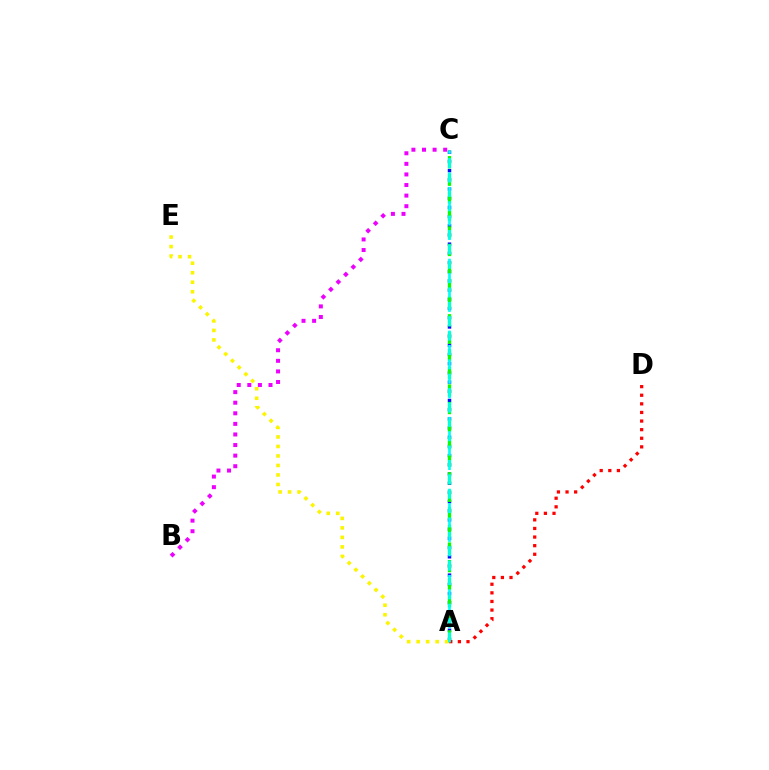{('A', 'C'): [{'color': '#0010ff', 'line_style': 'dotted', 'thickness': 2.5}, {'color': '#08ff00', 'line_style': 'dashed', 'thickness': 2.39}, {'color': '#00fff6', 'line_style': 'dashed', 'thickness': 1.95}], ('B', 'C'): [{'color': '#ee00ff', 'line_style': 'dotted', 'thickness': 2.88}], ('A', 'E'): [{'color': '#fcf500', 'line_style': 'dotted', 'thickness': 2.58}], ('A', 'D'): [{'color': '#ff0000', 'line_style': 'dotted', 'thickness': 2.34}]}